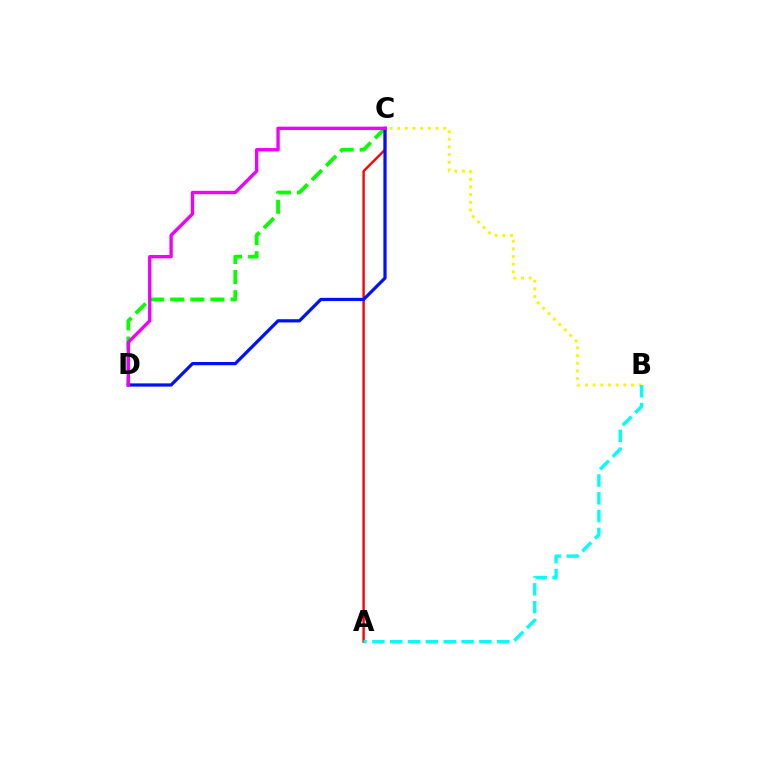{('A', 'C'): [{'color': '#ff0000', 'line_style': 'solid', 'thickness': 1.71}], ('C', 'D'): [{'color': '#08ff00', 'line_style': 'dashed', 'thickness': 2.73}, {'color': '#0010ff', 'line_style': 'solid', 'thickness': 2.32}, {'color': '#ee00ff', 'line_style': 'solid', 'thickness': 2.41}], ('B', 'C'): [{'color': '#fcf500', 'line_style': 'dotted', 'thickness': 2.09}], ('A', 'B'): [{'color': '#00fff6', 'line_style': 'dashed', 'thickness': 2.42}]}